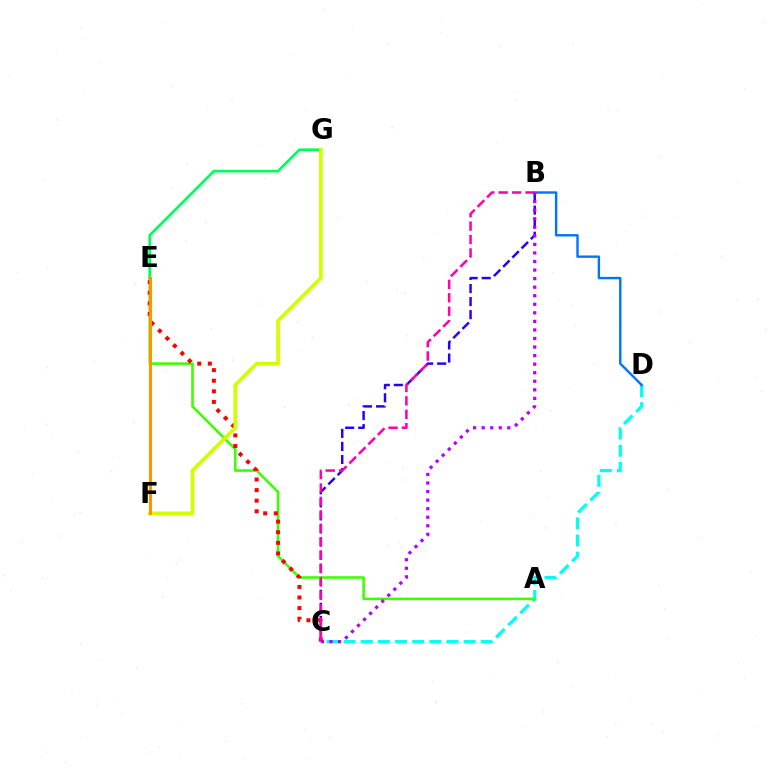{('E', 'G'): [{'color': '#00ff5c', 'line_style': 'solid', 'thickness': 1.93}], ('C', 'D'): [{'color': '#00fff6', 'line_style': 'dashed', 'thickness': 2.33}], ('B', 'C'): [{'color': '#2500ff', 'line_style': 'dashed', 'thickness': 1.77}, {'color': '#ff00ac', 'line_style': 'dashed', 'thickness': 1.82}, {'color': '#b900ff', 'line_style': 'dotted', 'thickness': 2.32}], ('A', 'E'): [{'color': '#3dff00', 'line_style': 'solid', 'thickness': 1.85}], ('C', 'E'): [{'color': '#ff0000', 'line_style': 'dotted', 'thickness': 2.88}], ('B', 'D'): [{'color': '#0074ff', 'line_style': 'solid', 'thickness': 1.73}], ('F', 'G'): [{'color': '#d1ff00', 'line_style': 'solid', 'thickness': 2.67}], ('E', 'F'): [{'color': '#ff9400', 'line_style': 'solid', 'thickness': 2.22}]}